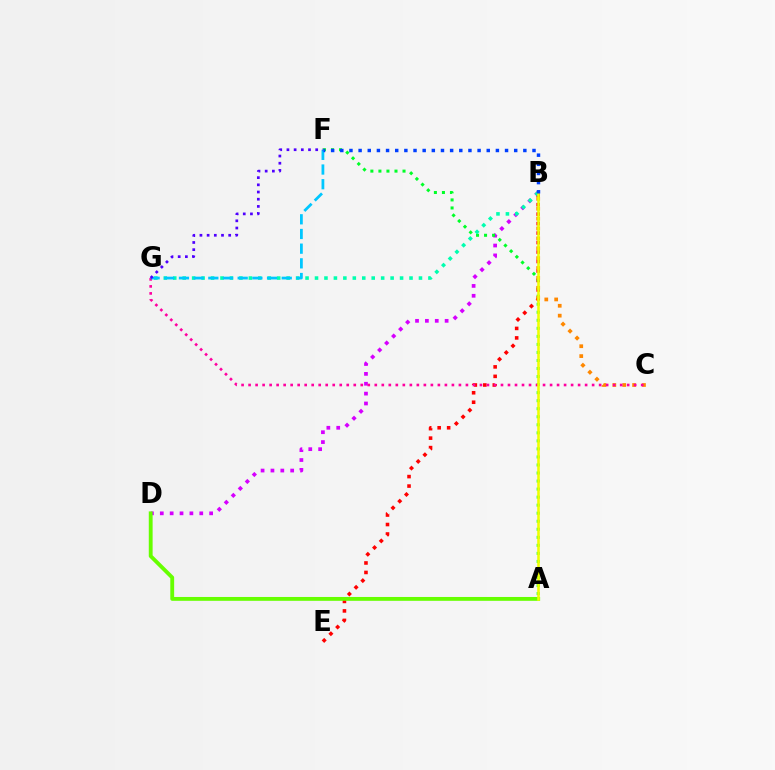{('B', 'D'): [{'color': '#d600ff', 'line_style': 'dotted', 'thickness': 2.68}], ('B', 'E'): [{'color': '#ff0000', 'line_style': 'dotted', 'thickness': 2.58}], ('A', 'D'): [{'color': '#66ff00', 'line_style': 'solid', 'thickness': 2.77}], ('A', 'F'): [{'color': '#00ff27', 'line_style': 'dotted', 'thickness': 2.18}], ('B', 'C'): [{'color': '#ff8800', 'line_style': 'dotted', 'thickness': 2.68}], ('C', 'G'): [{'color': '#ff00a0', 'line_style': 'dotted', 'thickness': 1.9}], ('B', 'G'): [{'color': '#00ffaf', 'line_style': 'dotted', 'thickness': 2.57}], ('A', 'B'): [{'color': '#eeff00', 'line_style': 'solid', 'thickness': 1.84}], ('F', 'G'): [{'color': '#00c7ff', 'line_style': 'dashed', 'thickness': 1.99}, {'color': '#4f00ff', 'line_style': 'dotted', 'thickness': 1.95}], ('B', 'F'): [{'color': '#003fff', 'line_style': 'dotted', 'thickness': 2.49}]}